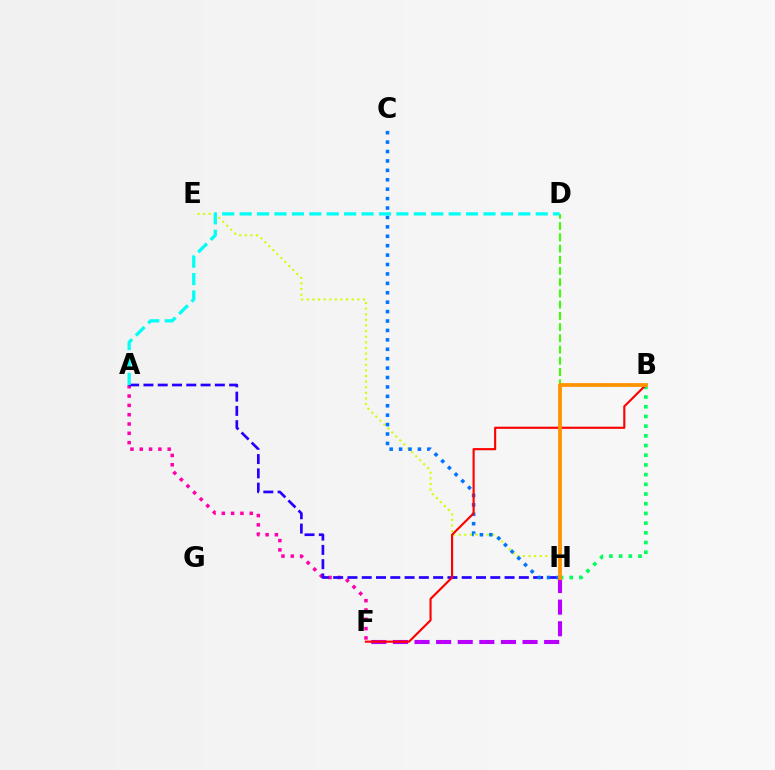{('D', 'H'): [{'color': '#3dff00', 'line_style': 'dashed', 'thickness': 1.53}], ('E', 'H'): [{'color': '#d1ff00', 'line_style': 'dotted', 'thickness': 1.53}], ('A', 'F'): [{'color': '#ff00ac', 'line_style': 'dotted', 'thickness': 2.53}], ('A', 'H'): [{'color': '#2500ff', 'line_style': 'dashed', 'thickness': 1.94}], ('F', 'H'): [{'color': '#b900ff', 'line_style': 'dashed', 'thickness': 2.93}], ('B', 'H'): [{'color': '#00ff5c', 'line_style': 'dotted', 'thickness': 2.64}, {'color': '#ff9400', 'line_style': 'solid', 'thickness': 2.73}], ('C', 'H'): [{'color': '#0074ff', 'line_style': 'dotted', 'thickness': 2.56}], ('B', 'F'): [{'color': '#ff0000', 'line_style': 'solid', 'thickness': 1.54}], ('A', 'D'): [{'color': '#00fff6', 'line_style': 'dashed', 'thickness': 2.37}]}